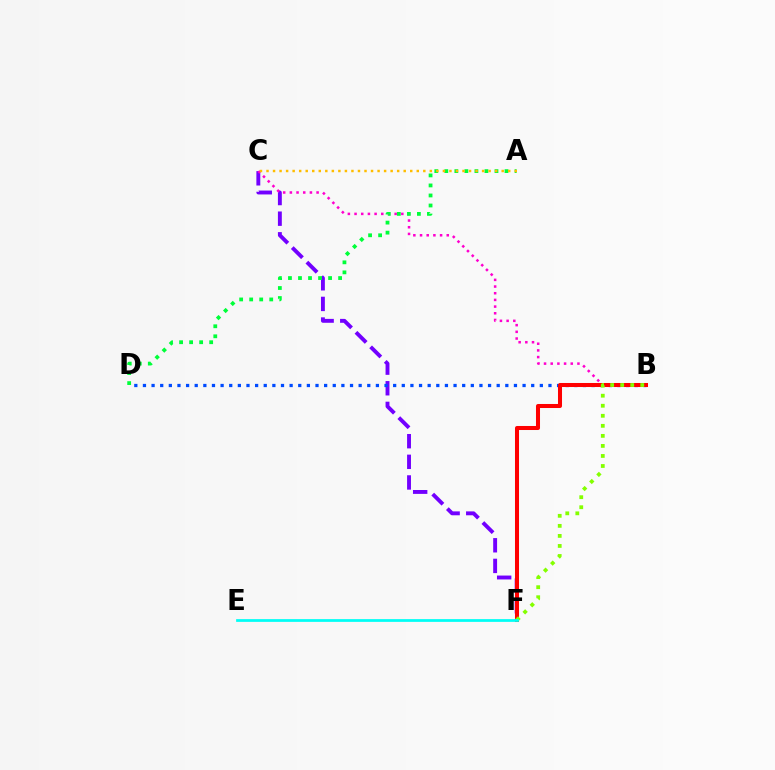{('C', 'F'): [{'color': '#7200ff', 'line_style': 'dashed', 'thickness': 2.8}], ('B', 'C'): [{'color': '#ff00cf', 'line_style': 'dotted', 'thickness': 1.82}], ('B', 'D'): [{'color': '#004bff', 'line_style': 'dotted', 'thickness': 2.34}], ('B', 'F'): [{'color': '#ff0000', 'line_style': 'solid', 'thickness': 2.9}, {'color': '#84ff00', 'line_style': 'dotted', 'thickness': 2.73}], ('A', 'D'): [{'color': '#00ff39', 'line_style': 'dotted', 'thickness': 2.72}], ('A', 'C'): [{'color': '#ffbd00', 'line_style': 'dotted', 'thickness': 1.77}], ('E', 'F'): [{'color': '#00fff6', 'line_style': 'solid', 'thickness': 1.98}]}